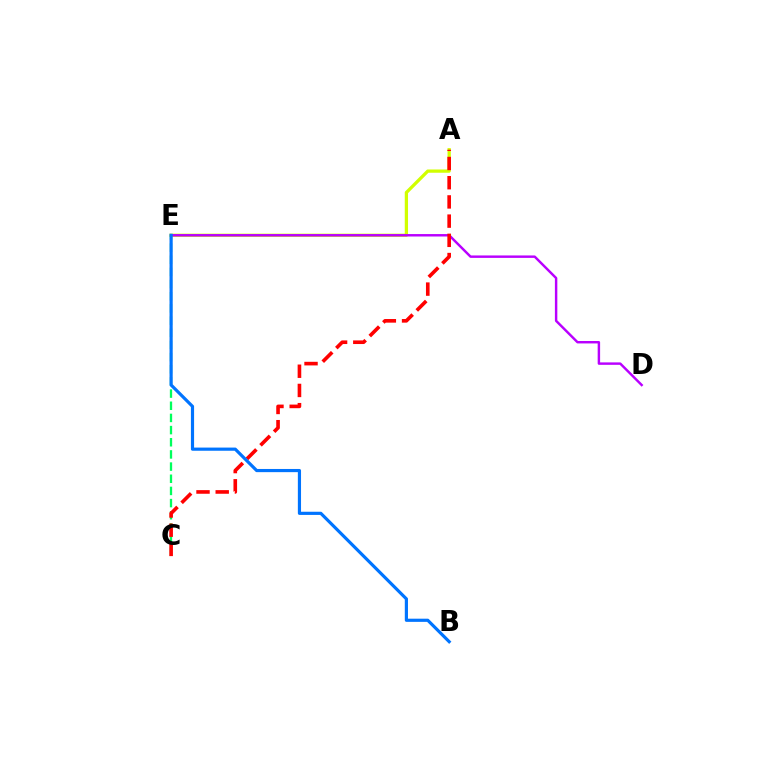{('A', 'E'): [{'color': '#d1ff00', 'line_style': 'solid', 'thickness': 2.35}], ('D', 'E'): [{'color': '#b900ff', 'line_style': 'solid', 'thickness': 1.76}], ('C', 'E'): [{'color': '#00ff5c', 'line_style': 'dashed', 'thickness': 1.65}], ('A', 'C'): [{'color': '#ff0000', 'line_style': 'dashed', 'thickness': 2.61}], ('B', 'E'): [{'color': '#0074ff', 'line_style': 'solid', 'thickness': 2.29}]}